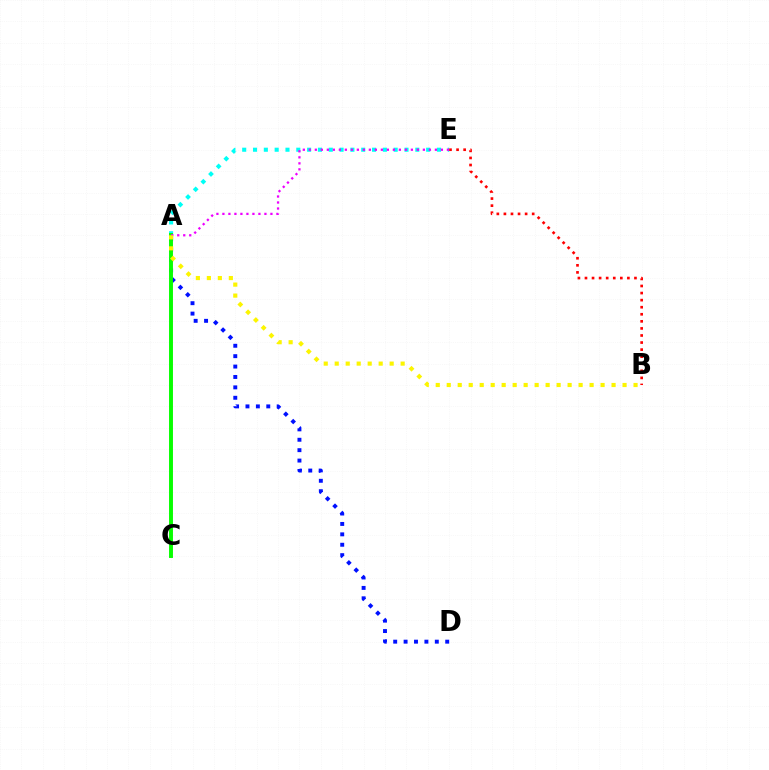{('A', 'D'): [{'color': '#0010ff', 'line_style': 'dotted', 'thickness': 2.83}], ('A', 'E'): [{'color': '#00fff6', 'line_style': 'dotted', 'thickness': 2.94}, {'color': '#ee00ff', 'line_style': 'dotted', 'thickness': 1.63}], ('B', 'E'): [{'color': '#ff0000', 'line_style': 'dotted', 'thickness': 1.92}], ('A', 'C'): [{'color': '#08ff00', 'line_style': 'solid', 'thickness': 2.82}], ('A', 'B'): [{'color': '#fcf500', 'line_style': 'dotted', 'thickness': 2.99}]}